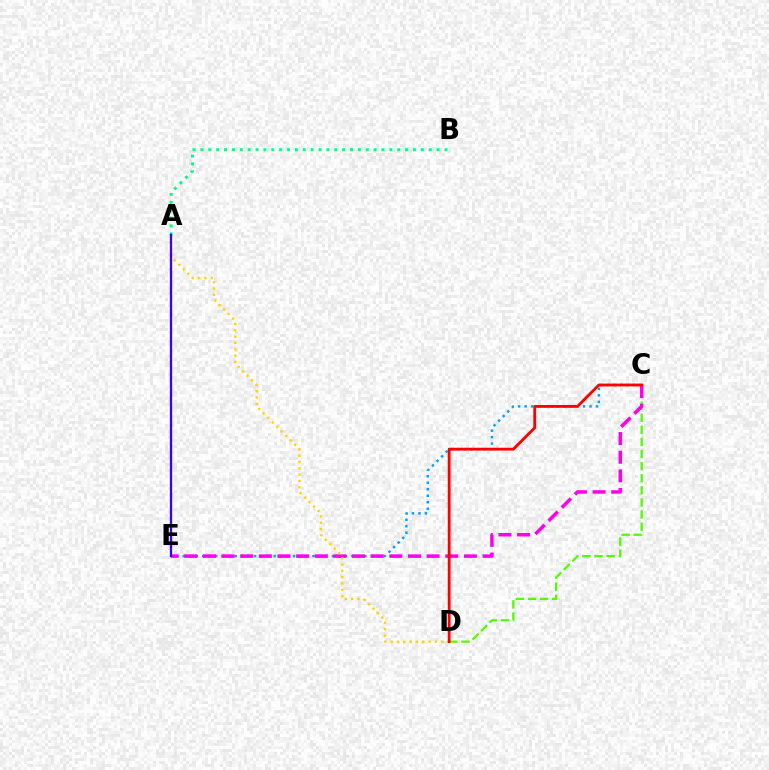{('C', 'D'): [{'color': '#4fff00', 'line_style': 'dashed', 'thickness': 1.64}, {'color': '#ff0000', 'line_style': 'solid', 'thickness': 2.03}], ('C', 'E'): [{'color': '#009eff', 'line_style': 'dotted', 'thickness': 1.76}, {'color': '#ff00ed', 'line_style': 'dashed', 'thickness': 2.53}], ('A', 'D'): [{'color': '#ffd500', 'line_style': 'dotted', 'thickness': 1.72}], ('A', 'B'): [{'color': '#00ff86', 'line_style': 'dotted', 'thickness': 2.14}], ('A', 'E'): [{'color': '#3700ff', 'line_style': 'solid', 'thickness': 1.66}]}